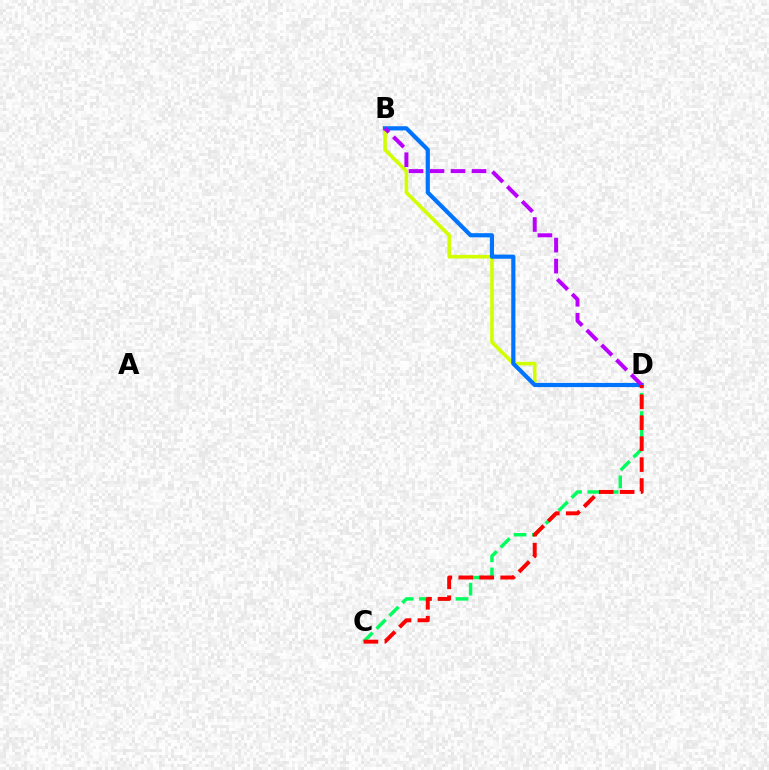{('C', 'D'): [{'color': '#00ff5c', 'line_style': 'dashed', 'thickness': 2.48}, {'color': '#ff0000', 'line_style': 'dashed', 'thickness': 2.84}], ('B', 'D'): [{'color': '#d1ff00', 'line_style': 'solid', 'thickness': 2.58}, {'color': '#0074ff', 'line_style': 'solid', 'thickness': 3.0}, {'color': '#b900ff', 'line_style': 'dashed', 'thickness': 2.85}]}